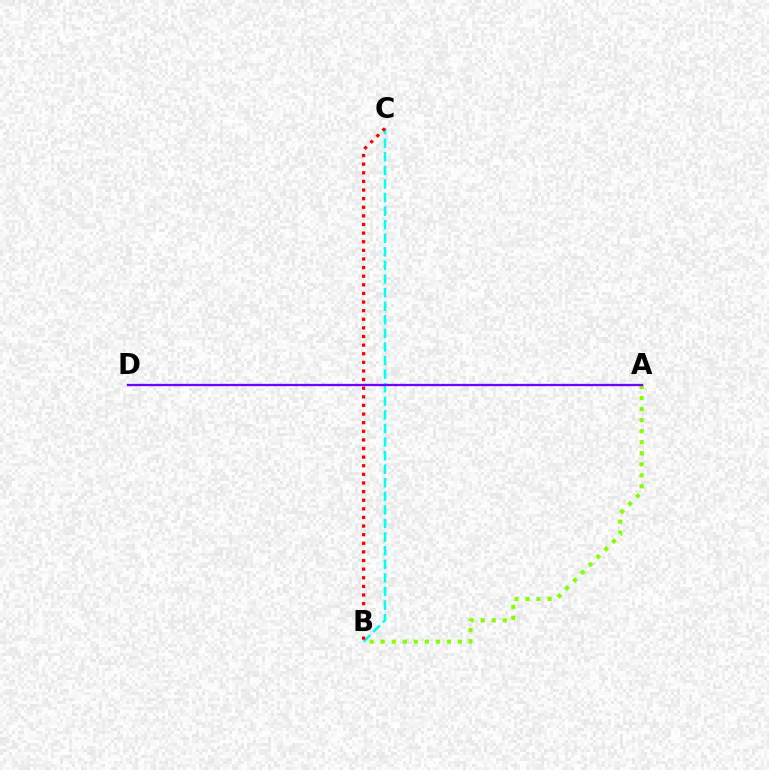{('A', 'B'): [{'color': '#84ff00', 'line_style': 'dotted', 'thickness': 3.0}], ('B', 'C'): [{'color': '#00fff6', 'line_style': 'dashed', 'thickness': 1.85}, {'color': '#ff0000', 'line_style': 'dotted', 'thickness': 2.34}], ('A', 'D'): [{'color': '#7200ff', 'line_style': 'solid', 'thickness': 1.65}]}